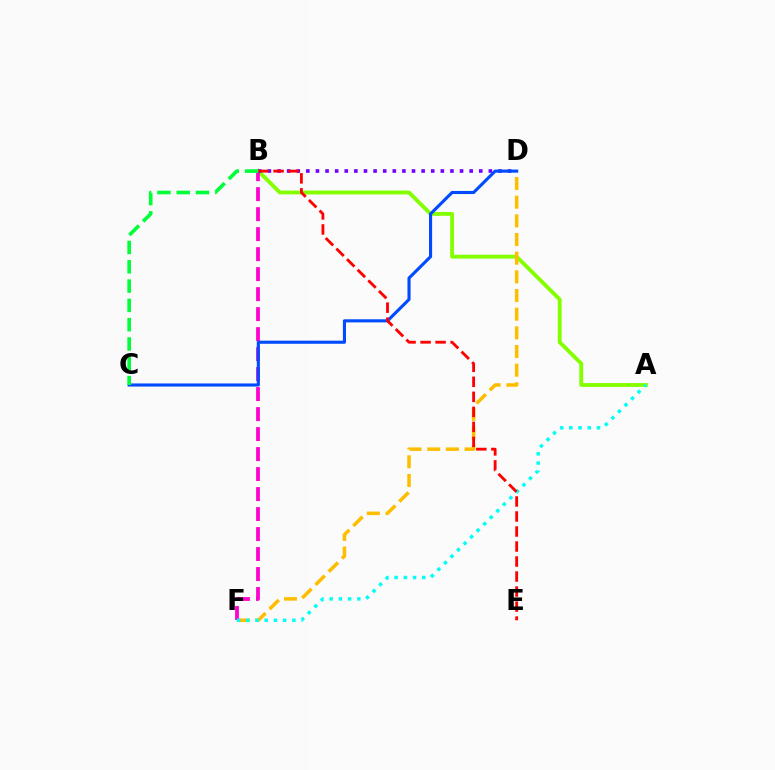{('A', 'B'): [{'color': '#84ff00', 'line_style': 'solid', 'thickness': 2.78}], ('D', 'F'): [{'color': '#ffbd00', 'line_style': 'dashed', 'thickness': 2.54}], ('B', 'F'): [{'color': '#ff00cf', 'line_style': 'dashed', 'thickness': 2.72}], ('B', 'D'): [{'color': '#7200ff', 'line_style': 'dotted', 'thickness': 2.61}], ('A', 'F'): [{'color': '#00fff6', 'line_style': 'dotted', 'thickness': 2.51}], ('C', 'D'): [{'color': '#004bff', 'line_style': 'solid', 'thickness': 2.24}], ('B', 'E'): [{'color': '#ff0000', 'line_style': 'dashed', 'thickness': 2.04}], ('B', 'C'): [{'color': '#00ff39', 'line_style': 'dashed', 'thickness': 2.62}]}